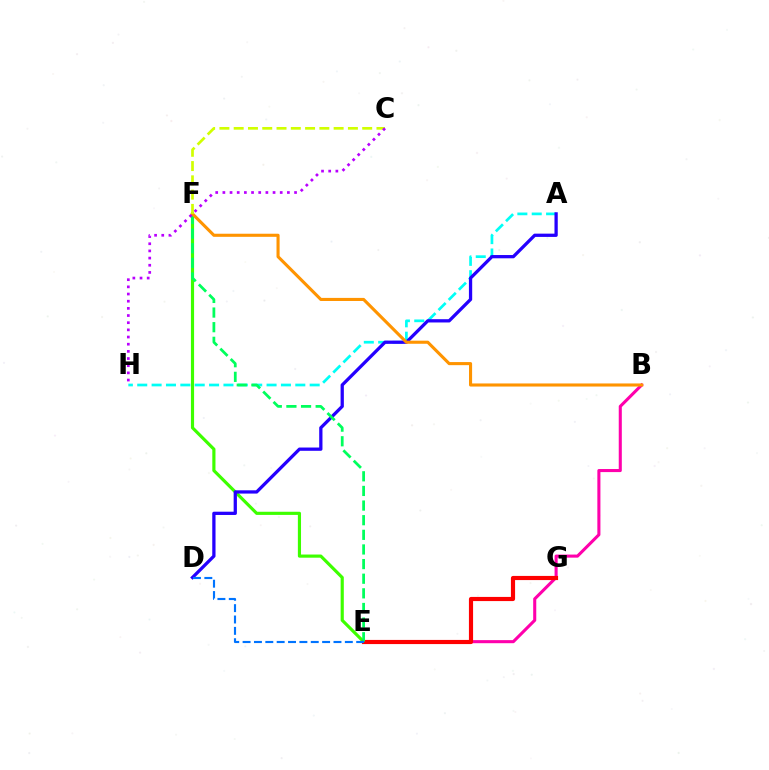{('A', 'H'): [{'color': '#00fff6', 'line_style': 'dashed', 'thickness': 1.95}], ('B', 'E'): [{'color': '#ff00ac', 'line_style': 'solid', 'thickness': 2.21}], ('E', 'F'): [{'color': '#3dff00', 'line_style': 'solid', 'thickness': 2.27}, {'color': '#00ff5c', 'line_style': 'dashed', 'thickness': 1.99}], ('E', 'G'): [{'color': '#ff0000', 'line_style': 'solid', 'thickness': 2.99}], ('A', 'D'): [{'color': '#2500ff', 'line_style': 'solid', 'thickness': 2.35}], ('B', 'F'): [{'color': '#ff9400', 'line_style': 'solid', 'thickness': 2.23}], ('D', 'E'): [{'color': '#0074ff', 'line_style': 'dashed', 'thickness': 1.54}], ('C', 'F'): [{'color': '#d1ff00', 'line_style': 'dashed', 'thickness': 1.94}], ('C', 'H'): [{'color': '#b900ff', 'line_style': 'dotted', 'thickness': 1.95}]}